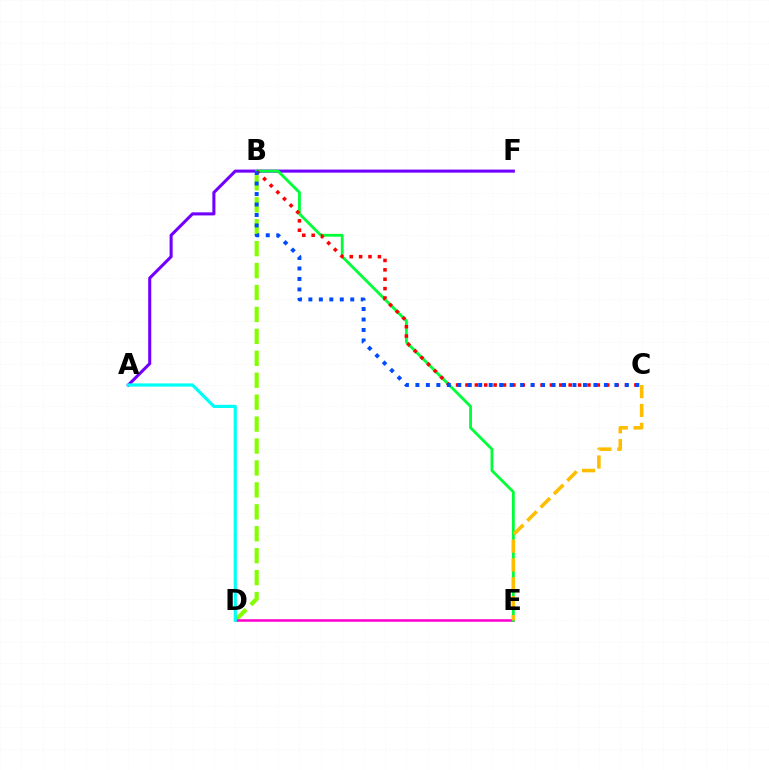{('A', 'F'): [{'color': '#7200ff', 'line_style': 'solid', 'thickness': 2.22}], ('B', 'D'): [{'color': '#84ff00', 'line_style': 'dashed', 'thickness': 2.98}], ('D', 'E'): [{'color': '#ff00cf', 'line_style': 'solid', 'thickness': 1.84}], ('B', 'E'): [{'color': '#00ff39', 'line_style': 'solid', 'thickness': 2.03}], ('B', 'C'): [{'color': '#ff0000', 'line_style': 'dotted', 'thickness': 2.55}, {'color': '#004bff', 'line_style': 'dotted', 'thickness': 2.84}], ('C', 'E'): [{'color': '#ffbd00', 'line_style': 'dashed', 'thickness': 2.56}], ('A', 'D'): [{'color': '#00fff6', 'line_style': 'solid', 'thickness': 2.3}]}